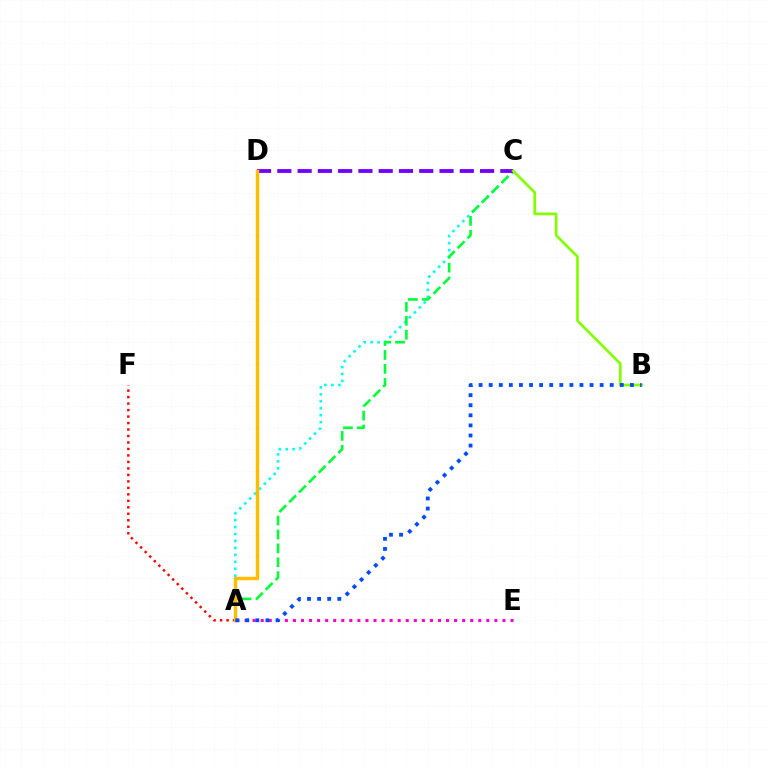{('A', 'E'): [{'color': '#ff00cf', 'line_style': 'dotted', 'thickness': 2.19}], ('A', 'C'): [{'color': '#00fff6', 'line_style': 'dotted', 'thickness': 1.89}, {'color': '#00ff39', 'line_style': 'dashed', 'thickness': 1.89}], ('A', 'F'): [{'color': '#ff0000', 'line_style': 'dotted', 'thickness': 1.76}], ('C', 'D'): [{'color': '#7200ff', 'line_style': 'dashed', 'thickness': 2.75}], ('A', 'D'): [{'color': '#ffbd00', 'line_style': 'solid', 'thickness': 2.48}], ('B', 'C'): [{'color': '#84ff00', 'line_style': 'solid', 'thickness': 1.95}], ('A', 'B'): [{'color': '#004bff', 'line_style': 'dotted', 'thickness': 2.74}]}